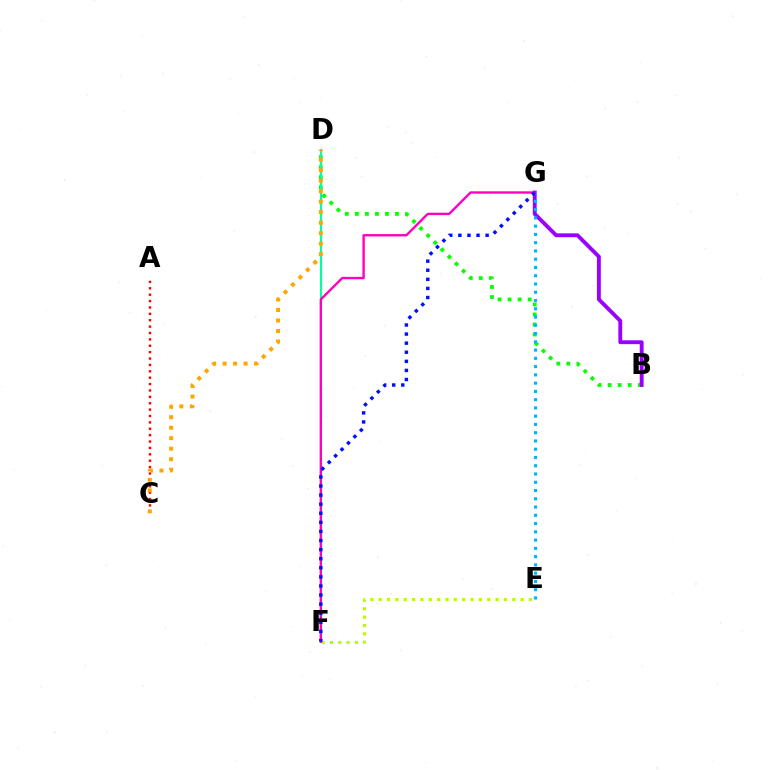{('A', 'C'): [{'color': '#ff0000', 'line_style': 'dotted', 'thickness': 1.73}], ('B', 'D'): [{'color': '#08ff00', 'line_style': 'dotted', 'thickness': 2.73}], ('D', 'F'): [{'color': '#00ff9d', 'line_style': 'solid', 'thickness': 1.53}], ('B', 'G'): [{'color': '#9b00ff', 'line_style': 'solid', 'thickness': 2.78}], ('C', 'D'): [{'color': '#ffa500', 'line_style': 'dotted', 'thickness': 2.85}], ('E', 'F'): [{'color': '#b3ff00', 'line_style': 'dotted', 'thickness': 2.27}], ('E', 'G'): [{'color': '#00b5ff', 'line_style': 'dotted', 'thickness': 2.24}], ('F', 'G'): [{'color': '#ff00bd', 'line_style': 'solid', 'thickness': 1.71}, {'color': '#0010ff', 'line_style': 'dotted', 'thickness': 2.47}]}